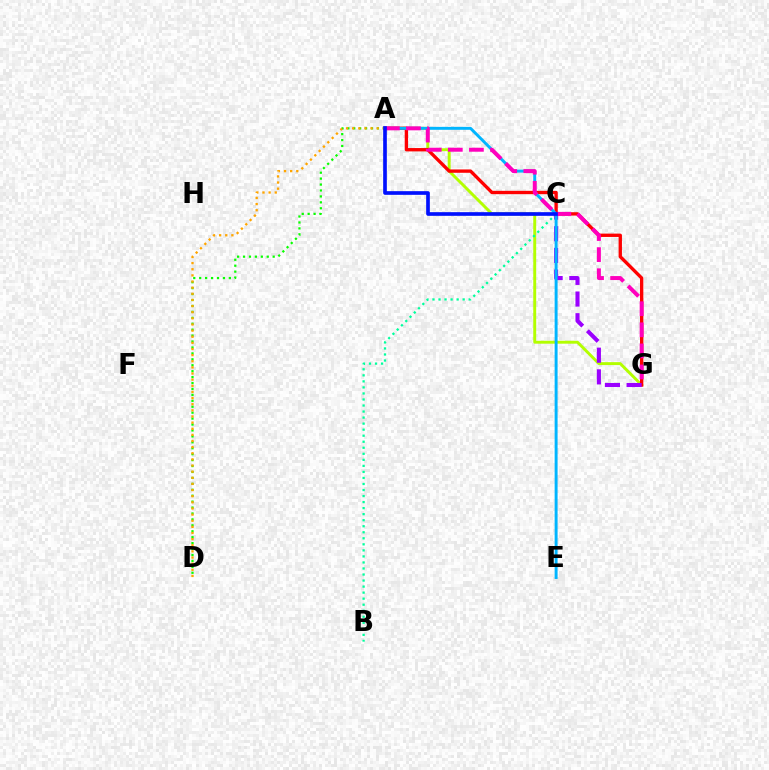{('A', 'G'): [{'color': '#b3ff00', 'line_style': 'solid', 'thickness': 2.11}, {'color': '#ff0000', 'line_style': 'solid', 'thickness': 2.41}, {'color': '#ff00bd', 'line_style': 'dashed', 'thickness': 2.86}], ('A', 'D'): [{'color': '#08ff00', 'line_style': 'dotted', 'thickness': 1.61}, {'color': '#ffa500', 'line_style': 'dotted', 'thickness': 1.67}], ('B', 'C'): [{'color': '#00ff9d', 'line_style': 'dotted', 'thickness': 1.64}], ('C', 'G'): [{'color': '#9b00ff', 'line_style': 'dashed', 'thickness': 2.94}], ('A', 'E'): [{'color': '#00b5ff', 'line_style': 'solid', 'thickness': 2.12}], ('A', 'C'): [{'color': '#0010ff', 'line_style': 'solid', 'thickness': 2.64}]}